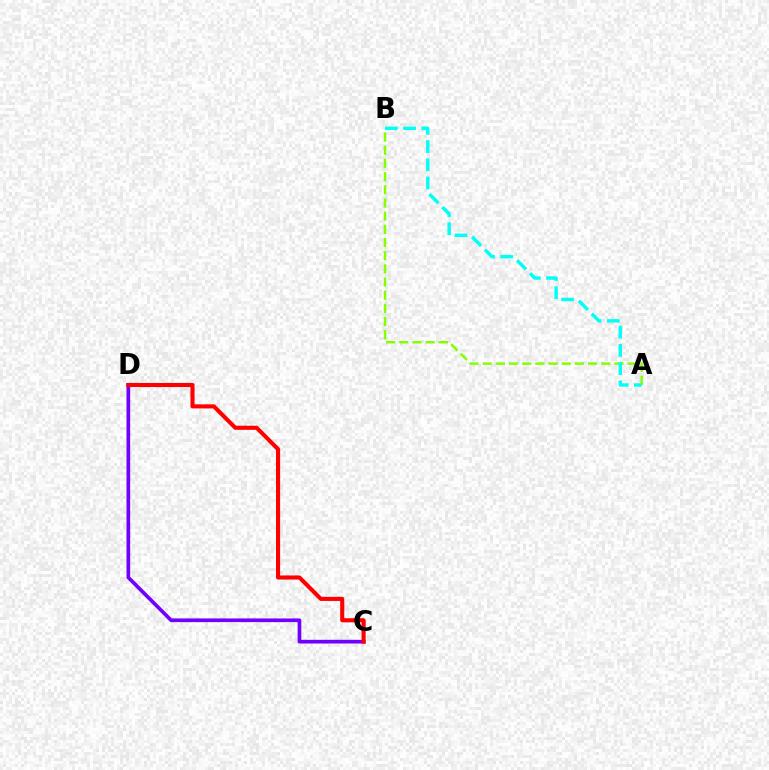{('C', 'D'): [{'color': '#7200ff', 'line_style': 'solid', 'thickness': 2.65}, {'color': '#ff0000', 'line_style': 'solid', 'thickness': 2.95}], ('A', 'B'): [{'color': '#84ff00', 'line_style': 'dashed', 'thickness': 1.79}, {'color': '#00fff6', 'line_style': 'dashed', 'thickness': 2.48}]}